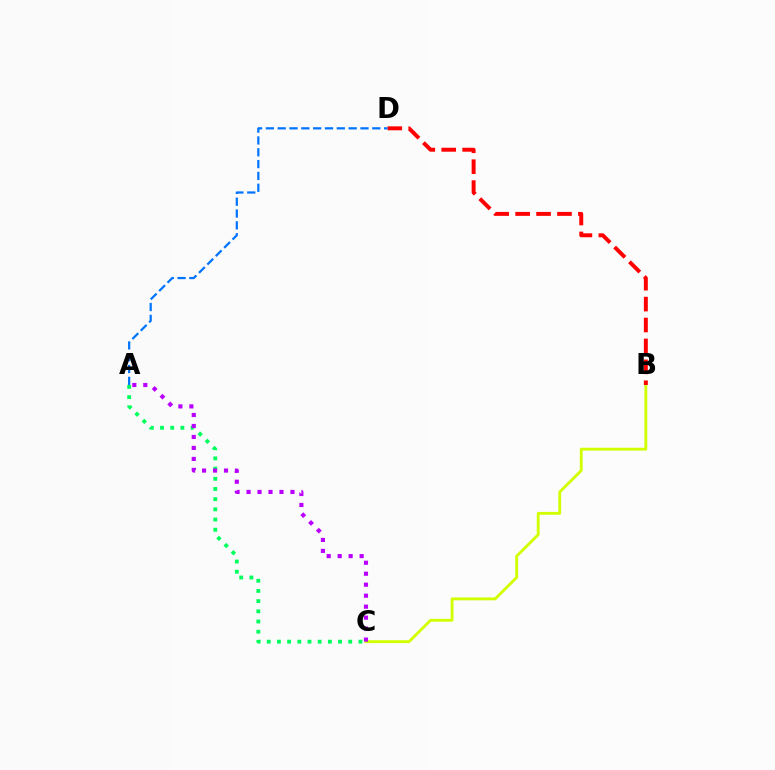{('A', 'C'): [{'color': '#00ff5c', 'line_style': 'dotted', 'thickness': 2.77}, {'color': '#b900ff', 'line_style': 'dotted', 'thickness': 2.98}], ('B', 'C'): [{'color': '#d1ff00', 'line_style': 'solid', 'thickness': 2.05}], ('B', 'D'): [{'color': '#ff0000', 'line_style': 'dashed', 'thickness': 2.84}], ('A', 'D'): [{'color': '#0074ff', 'line_style': 'dashed', 'thickness': 1.61}]}